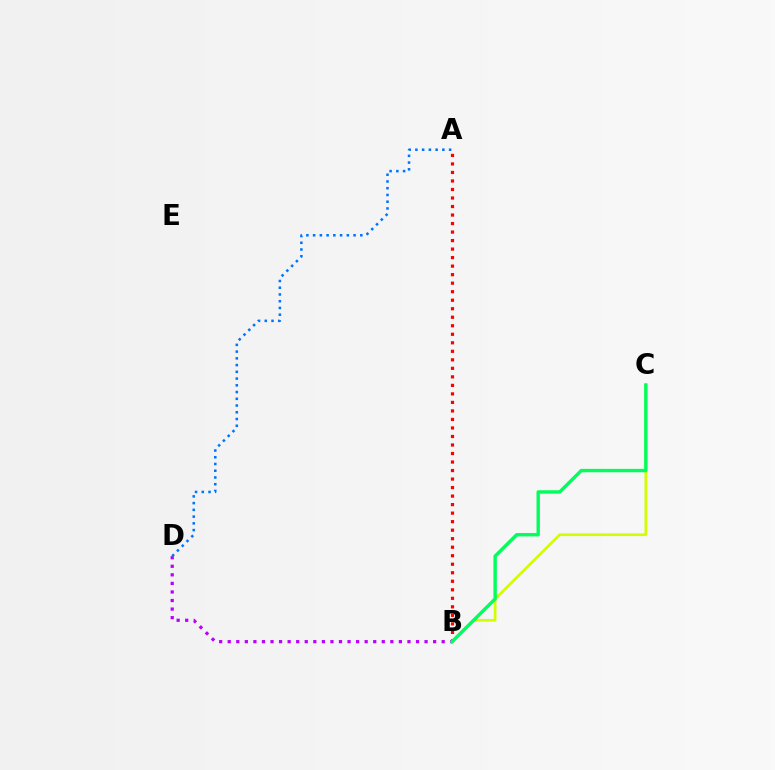{('A', 'B'): [{'color': '#ff0000', 'line_style': 'dotted', 'thickness': 2.31}], ('B', 'D'): [{'color': '#b900ff', 'line_style': 'dotted', 'thickness': 2.33}], ('B', 'C'): [{'color': '#d1ff00', 'line_style': 'solid', 'thickness': 1.93}, {'color': '#00ff5c', 'line_style': 'solid', 'thickness': 2.43}], ('A', 'D'): [{'color': '#0074ff', 'line_style': 'dotted', 'thickness': 1.83}]}